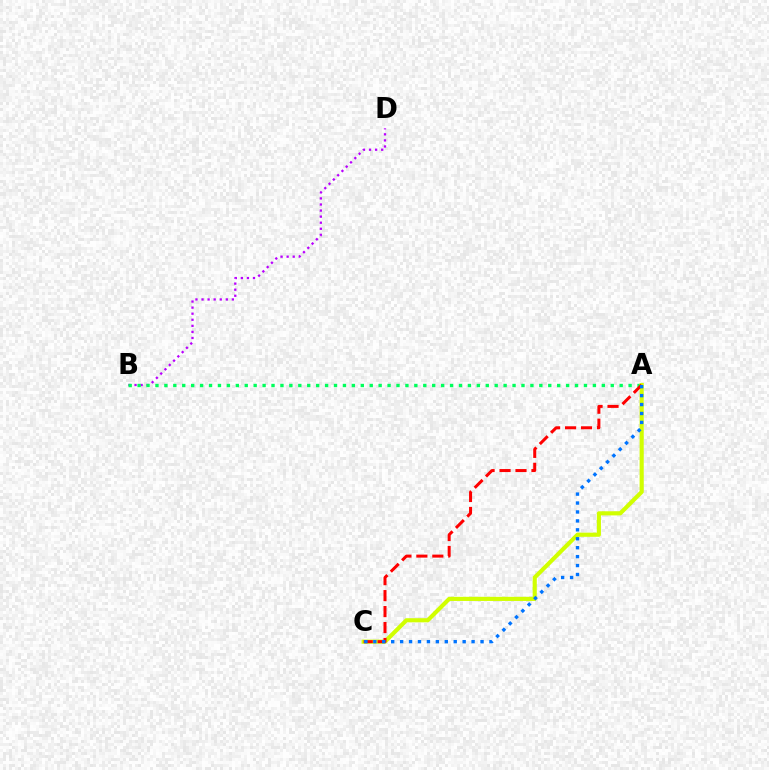{('B', 'D'): [{'color': '#b900ff', 'line_style': 'dotted', 'thickness': 1.65}], ('A', 'B'): [{'color': '#00ff5c', 'line_style': 'dotted', 'thickness': 2.43}], ('A', 'C'): [{'color': '#d1ff00', 'line_style': 'solid', 'thickness': 2.97}, {'color': '#ff0000', 'line_style': 'dashed', 'thickness': 2.17}, {'color': '#0074ff', 'line_style': 'dotted', 'thickness': 2.43}]}